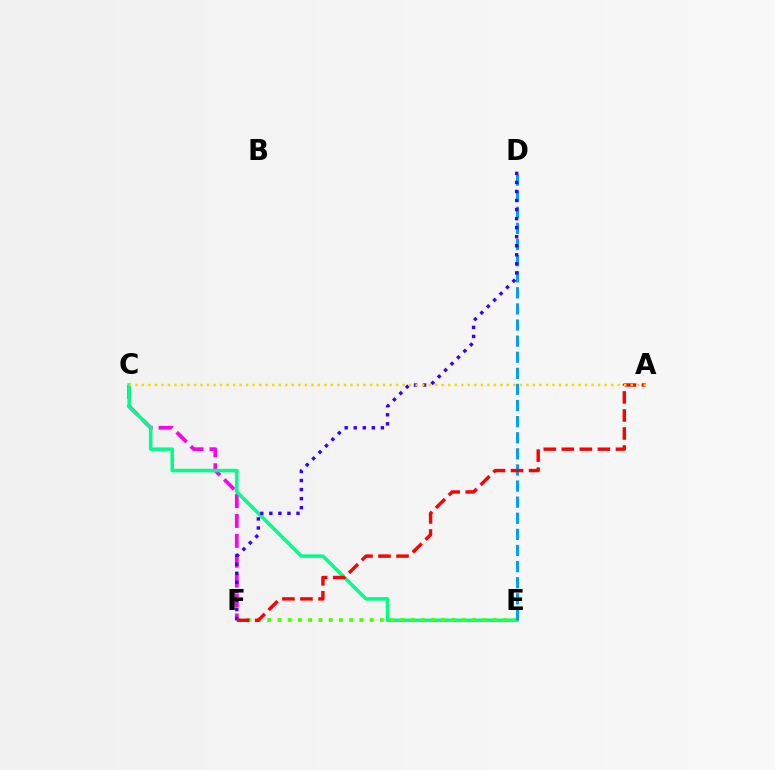{('C', 'F'): [{'color': '#ff00ed', 'line_style': 'dashed', 'thickness': 2.7}], ('C', 'E'): [{'color': '#00ff86', 'line_style': 'solid', 'thickness': 2.54}], ('E', 'F'): [{'color': '#4fff00', 'line_style': 'dotted', 'thickness': 2.78}], ('D', 'E'): [{'color': '#009eff', 'line_style': 'dashed', 'thickness': 2.19}], ('D', 'F'): [{'color': '#3700ff', 'line_style': 'dotted', 'thickness': 2.46}], ('A', 'F'): [{'color': '#ff0000', 'line_style': 'dashed', 'thickness': 2.45}], ('A', 'C'): [{'color': '#ffd500', 'line_style': 'dotted', 'thickness': 1.77}]}